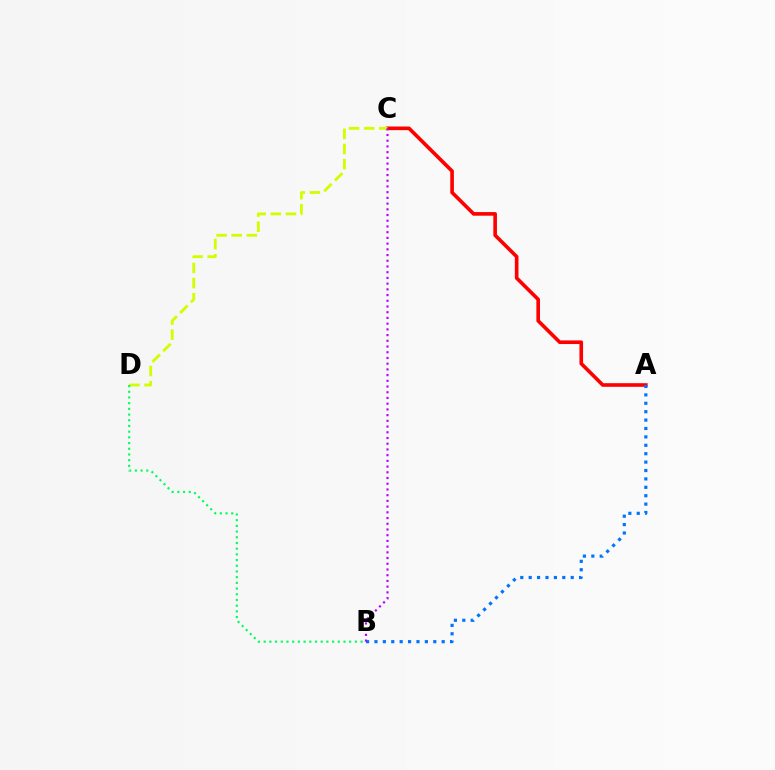{('A', 'C'): [{'color': '#ff0000', 'line_style': 'solid', 'thickness': 2.61}], ('C', 'D'): [{'color': '#d1ff00', 'line_style': 'dashed', 'thickness': 2.05}], ('A', 'B'): [{'color': '#0074ff', 'line_style': 'dotted', 'thickness': 2.28}], ('B', 'C'): [{'color': '#b900ff', 'line_style': 'dotted', 'thickness': 1.55}], ('B', 'D'): [{'color': '#00ff5c', 'line_style': 'dotted', 'thickness': 1.55}]}